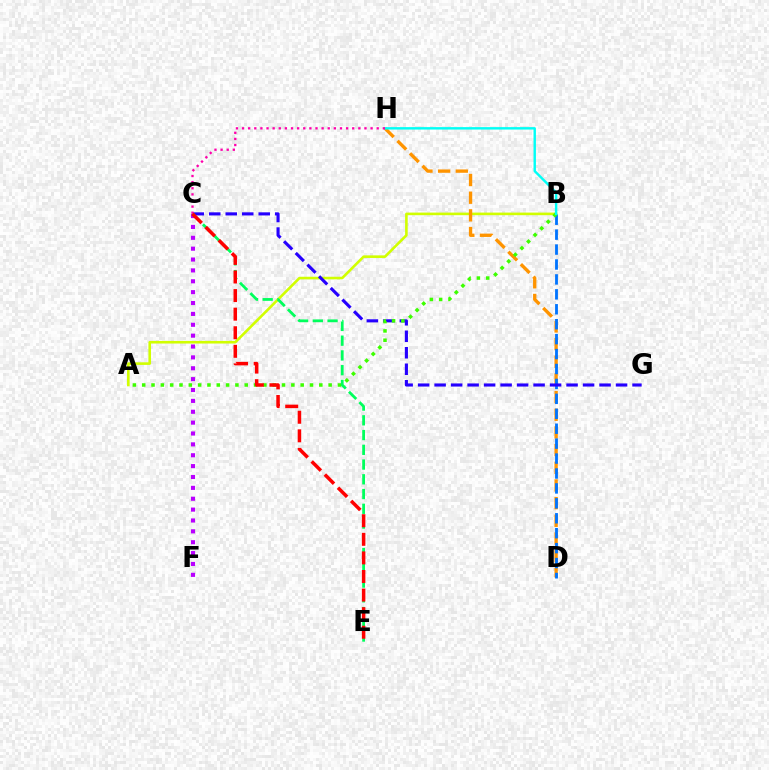{('A', 'B'): [{'color': '#d1ff00', 'line_style': 'solid', 'thickness': 1.88}, {'color': '#3dff00', 'line_style': 'dotted', 'thickness': 2.53}], ('C', 'F'): [{'color': '#b900ff', 'line_style': 'dotted', 'thickness': 2.95}], ('D', 'H'): [{'color': '#ff9400', 'line_style': 'dashed', 'thickness': 2.4}], ('B', 'D'): [{'color': '#0074ff', 'line_style': 'dashed', 'thickness': 2.03}], ('C', 'G'): [{'color': '#2500ff', 'line_style': 'dashed', 'thickness': 2.24}], ('B', 'H'): [{'color': '#00fff6', 'line_style': 'solid', 'thickness': 1.74}], ('C', 'H'): [{'color': '#ff00ac', 'line_style': 'dotted', 'thickness': 1.66}], ('C', 'E'): [{'color': '#00ff5c', 'line_style': 'dashed', 'thickness': 2.0}, {'color': '#ff0000', 'line_style': 'dashed', 'thickness': 2.52}]}